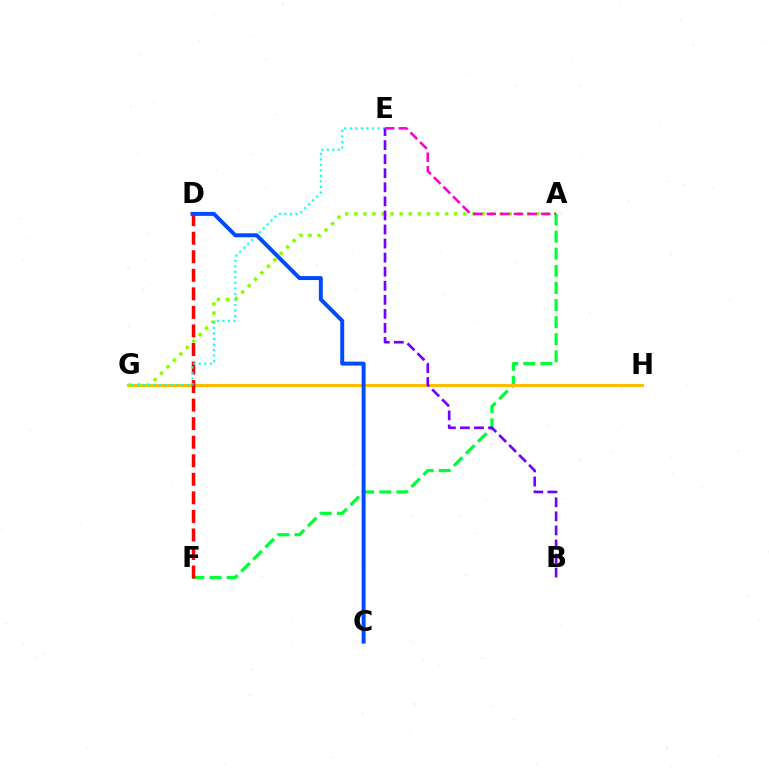{('A', 'F'): [{'color': '#00ff39', 'line_style': 'dashed', 'thickness': 2.32}], ('G', 'H'): [{'color': '#ffbd00', 'line_style': 'solid', 'thickness': 2.18}], ('A', 'G'): [{'color': '#84ff00', 'line_style': 'dotted', 'thickness': 2.47}], ('D', 'F'): [{'color': '#ff0000', 'line_style': 'dashed', 'thickness': 2.52}], ('E', 'G'): [{'color': '#00fff6', 'line_style': 'dotted', 'thickness': 1.5}], ('C', 'D'): [{'color': '#004bff', 'line_style': 'solid', 'thickness': 2.86}], ('B', 'E'): [{'color': '#7200ff', 'line_style': 'dashed', 'thickness': 1.91}], ('A', 'E'): [{'color': '#ff00cf', 'line_style': 'dashed', 'thickness': 1.85}]}